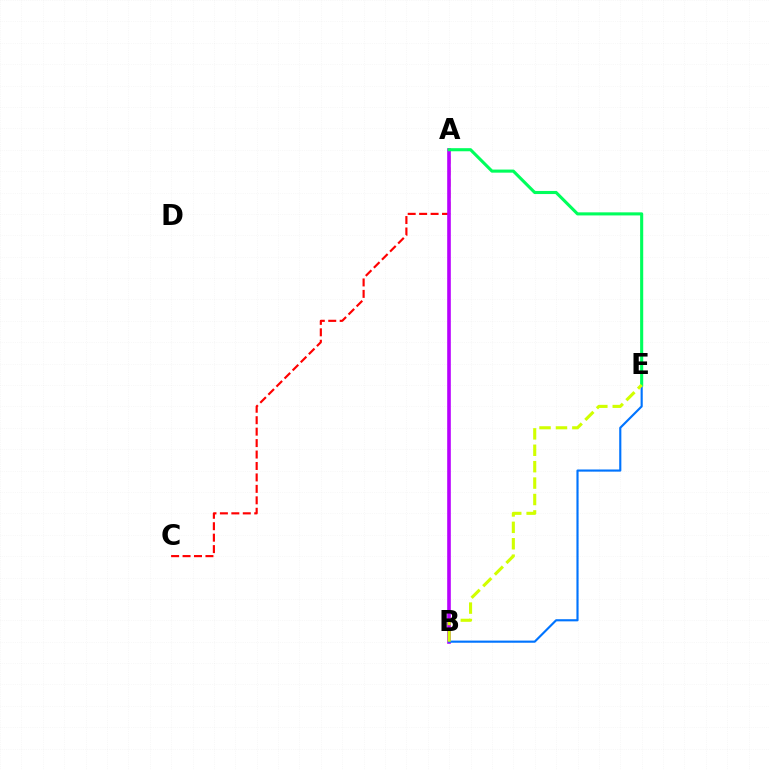{('A', 'C'): [{'color': '#ff0000', 'line_style': 'dashed', 'thickness': 1.55}], ('A', 'B'): [{'color': '#b900ff', 'line_style': 'solid', 'thickness': 2.61}], ('B', 'E'): [{'color': '#0074ff', 'line_style': 'solid', 'thickness': 1.54}, {'color': '#d1ff00', 'line_style': 'dashed', 'thickness': 2.23}], ('A', 'E'): [{'color': '#00ff5c', 'line_style': 'solid', 'thickness': 2.23}]}